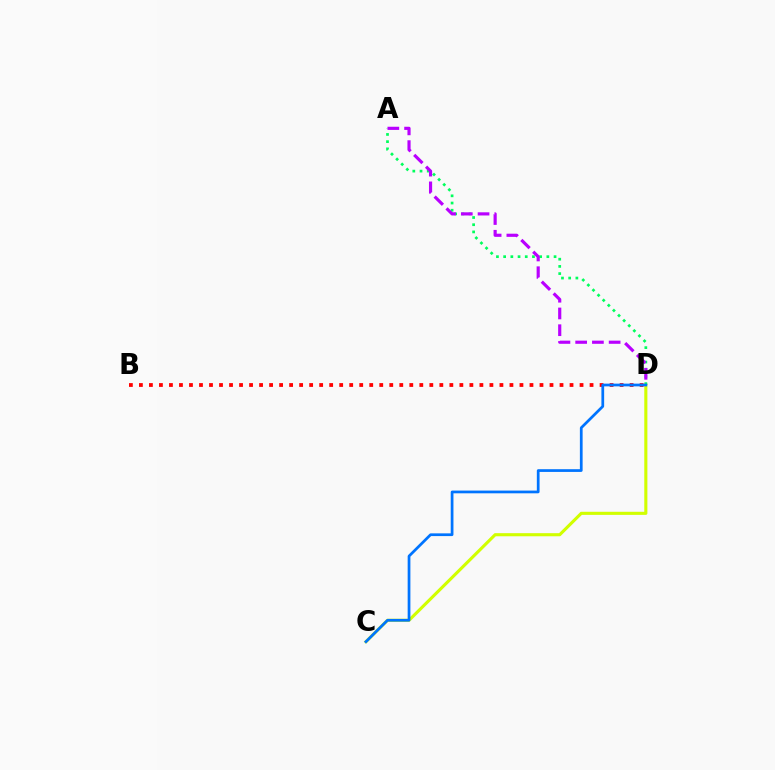{('C', 'D'): [{'color': '#d1ff00', 'line_style': 'solid', 'thickness': 2.24}, {'color': '#0074ff', 'line_style': 'solid', 'thickness': 1.97}], ('A', 'D'): [{'color': '#00ff5c', 'line_style': 'dotted', 'thickness': 1.96}, {'color': '#b900ff', 'line_style': 'dashed', 'thickness': 2.27}], ('B', 'D'): [{'color': '#ff0000', 'line_style': 'dotted', 'thickness': 2.72}]}